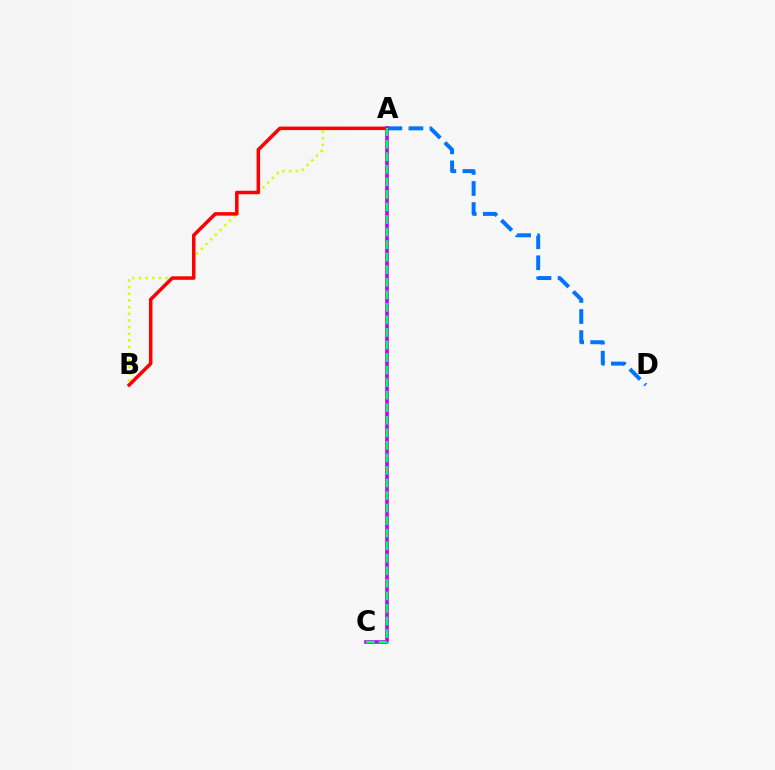{('A', 'B'): [{'color': '#d1ff00', 'line_style': 'dotted', 'thickness': 1.81}, {'color': '#ff0000', 'line_style': 'solid', 'thickness': 2.52}], ('A', 'D'): [{'color': '#0074ff', 'line_style': 'dashed', 'thickness': 2.86}], ('A', 'C'): [{'color': '#b900ff', 'line_style': 'solid', 'thickness': 2.6}, {'color': '#00ff5c', 'line_style': 'dashed', 'thickness': 1.7}]}